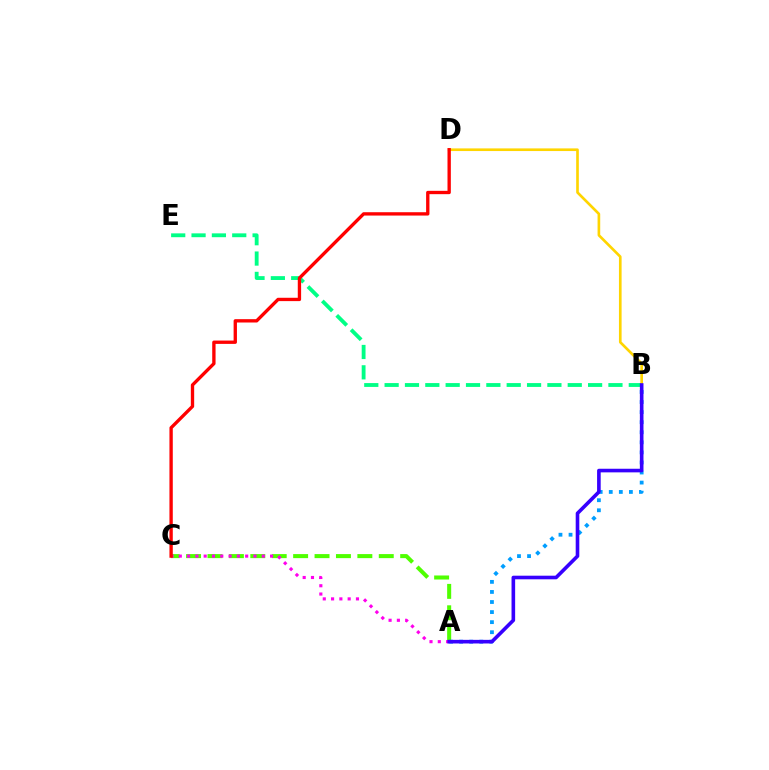{('A', 'C'): [{'color': '#4fff00', 'line_style': 'dashed', 'thickness': 2.91}, {'color': '#ff00ed', 'line_style': 'dotted', 'thickness': 2.25}], ('B', 'E'): [{'color': '#00ff86', 'line_style': 'dashed', 'thickness': 2.76}], ('A', 'B'): [{'color': '#009eff', 'line_style': 'dotted', 'thickness': 2.74}, {'color': '#3700ff', 'line_style': 'solid', 'thickness': 2.6}], ('B', 'D'): [{'color': '#ffd500', 'line_style': 'solid', 'thickness': 1.91}], ('C', 'D'): [{'color': '#ff0000', 'line_style': 'solid', 'thickness': 2.4}]}